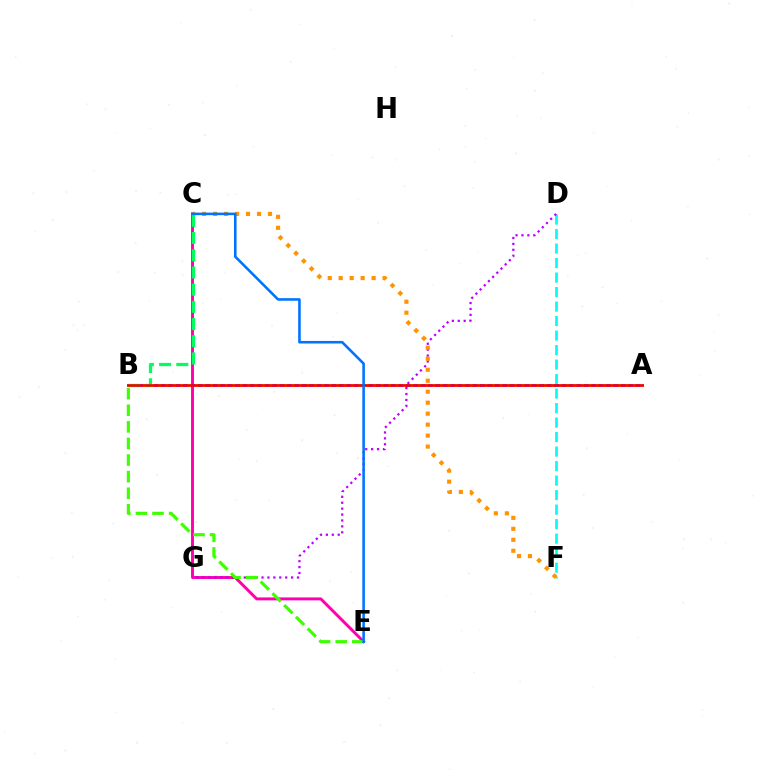{('D', 'F'): [{'color': '#00fff6', 'line_style': 'dashed', 'thickness': 1.97}], ('C', 'E'): [{'color': '#ff00ac', 'line_style': 'solid', 'thickness': 2.11}, {'color': '#0074ff', 'line_style': 'solid', 'thickness': 1.86}], ('A', 'B'): [{'color': '#2500ff', 'line_style': 'solid', 'thickness': 1.83}, {'color': '#d1ff00', 'line_style': 'dotted', 'thickness': 2.02}, {'color': '#ff0000', 'line_style': 'solid', 'thickness': 1.88}], ('D', 'G'): [{'color': '#b900ff', 'line_style': 'dotted', 'thickness': 1.61}], ('B', 'E'): [{'color': '#3dff00', 'line_style': 'dashed', 'thickness': 2.25}], ('B', 'C'): [{'color': '#00ff5c', 'line_style': 'dashed', 'thickness': 2.34}], ('C', 'F'): [{'color': '#ff9400', 'line_style': 'dotted', 'thickness': 2.98}]}